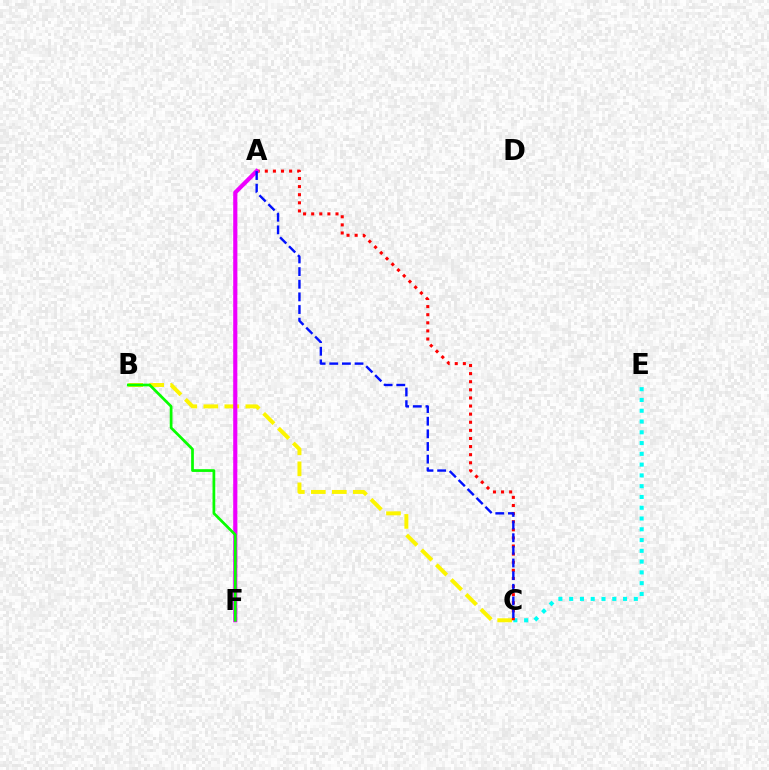{('C', 'E'): [{'color': '#00fff6', 'line_style': 'dotted', 'thickness': 2.93}], ('B', 'C'): [{'color': '#fcf500', 'line_style': 'dashed', 'thickness': 2.85}], ('A', 'C'): [{'color': '#ff0000', 'line_style': 'dotted', 'thickness': 2.2}, {'color': '#0010ff', 'line_style': 'dashed', 'thickness': 1.72}], ('A', 'F'): [{'color': '#ee00ff', 'line_style': 'solid', 'thickness': 2.98}], ('B', 'F'): [{'color': '#08ff00', 'line_style': 'solid', 'thickness': 1.97}]}